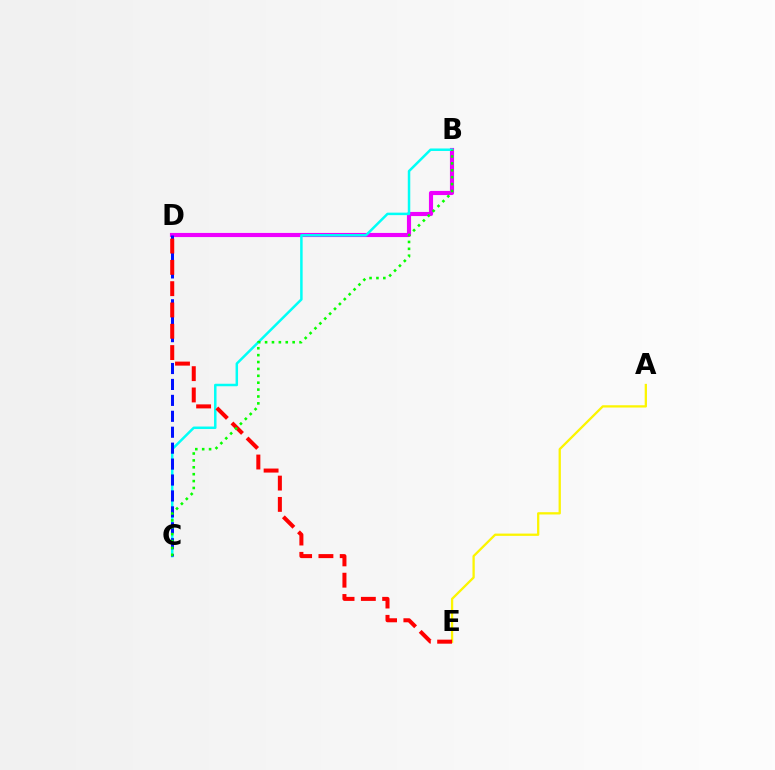{('B', 'D'): [{'color': '#ee00ff', 'line_style': 'solid', 'thickness': 2.97}], ('B', 'C'): [{'color': '#00fff6', 'line_style': 'solid', 'thickness': 1.8}, {'color': '#08ff00', 'line_style': 'dotted', 'thickness': 1.87}], ('C', 'D'): [{'color': '#0010ff', 'line_style': 'dashed', 'thickness': 2.16}], ('A', 'E'): [{'color': '#fcf500', 'line_style': 'solid', 'thickness': 1.65}], ('D', 'E'): [{'color': '#ff0000', 'line_style': 'dashed', 'thickness': 2.89}]}